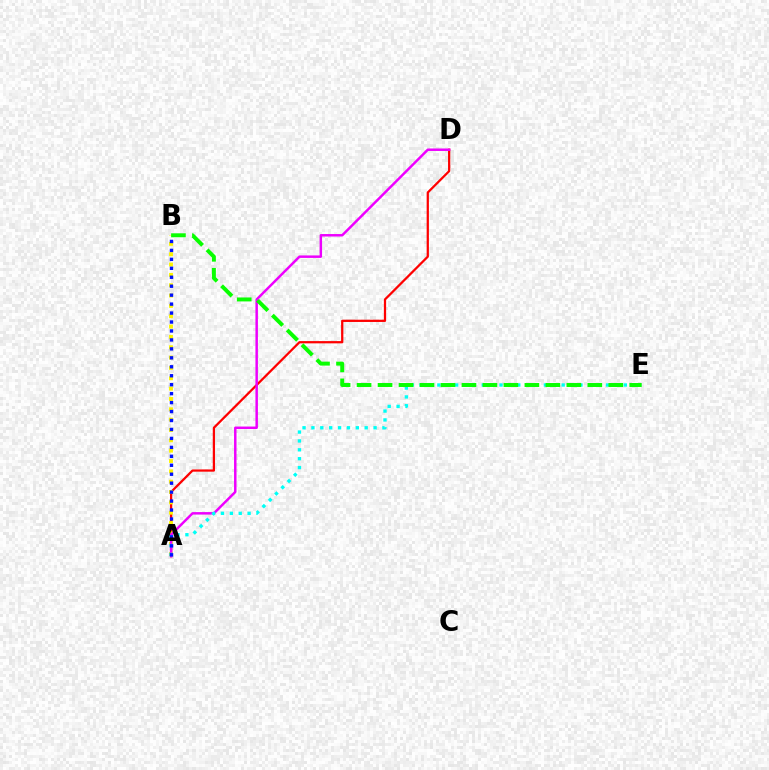{('A', 'D'): [{'color': '#ff0000', 'line_style': 'solid', 'thickness': 1.62}, {'color': '#ee00ff', 'line_style': 'solid', 'thickness': 1.78}], ('A', 'B'): [{'color': '#fcf500', 'line_style': 'dotted', 'thickness': 2.81}, {'color': '#0010ff', 'line_style': 'dotted', 'thickness': 2.43}], ('A', 'E'): [{'color': '#00fff6', 'line_style': 'dotted', 'thickness': 2.41}], ('B', 'E'): [{'color': '#08ff00', 'line_style': 'dashed', 'thickness': 2.85}]}